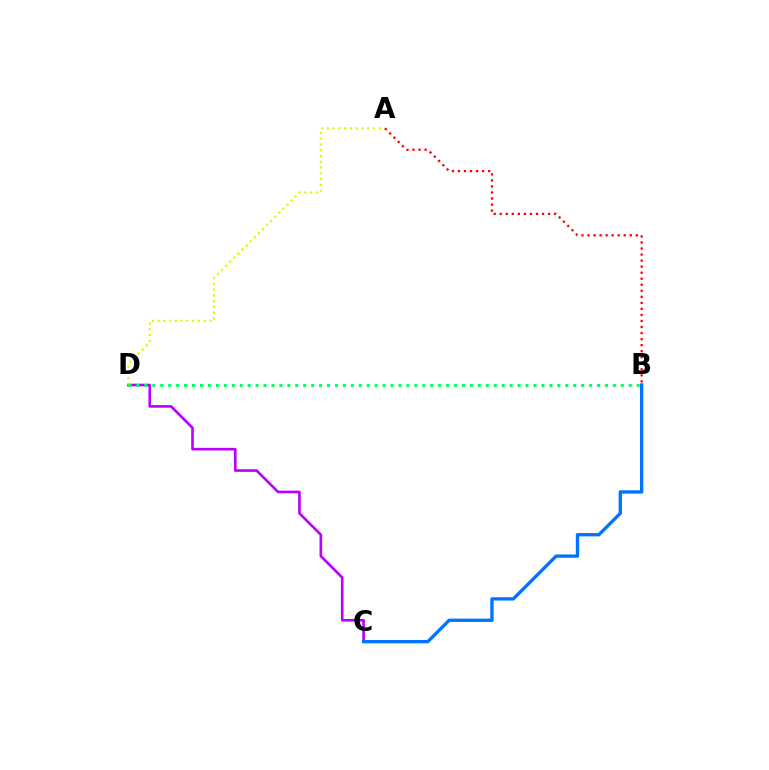{('C', 'D'): [{'color': '#b900ff', 'line_style': 'solid', 'thickness': 1.89}], ('A', 'D'): [{'color': '#d1ff00', 'line_style': 'dotted', 'thickness': 1.57}], ('B', 'C'): [{'color': '#0074ff', 'line_style': 'solid', 'thickness': 2.41}], ('B', 'D'): [{'color': '#00ff5c', 'line_style': 'dotted', 'thickness': 2.16}], ('A', 'B'): [{'color': '#ff0000', 'line_style': 'dotted', 'thickness': 1.64}]}